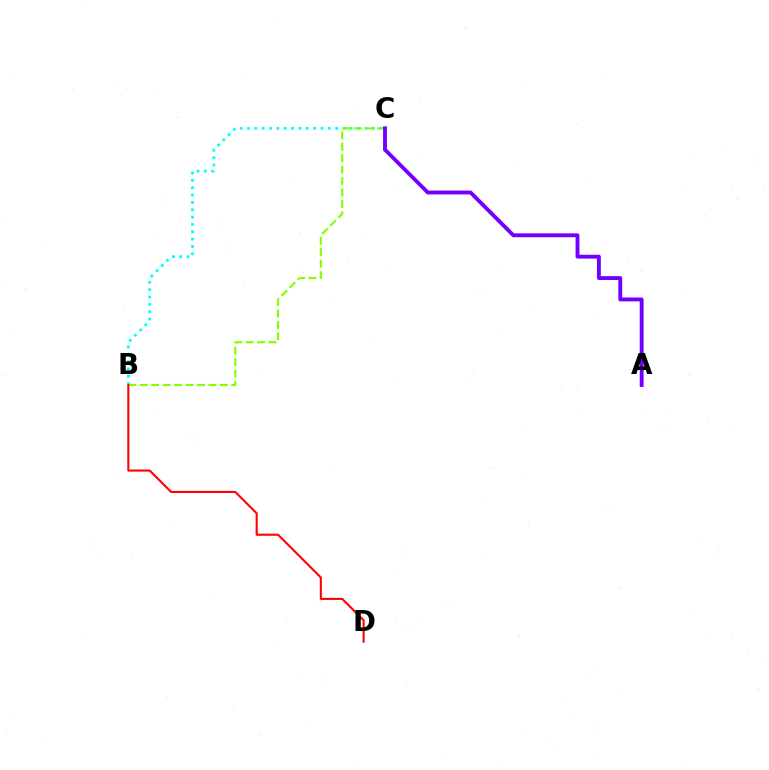{('B', 'C'): [{'color': '#00fff6', 'line_style': 'dotted', 'thickness': 2.0}, {'color': '#84ff00', 'line_style': 'dashed', 'thickness': 1.55}], ('B', 'D'): [{'color': '#ff0000', 'line_style': 'solid', 'thickness': 1.5}], ('A', 'C'): [{'color': '#7200ff', 'line_style': 'solid', 'thickness': 2.79}]}